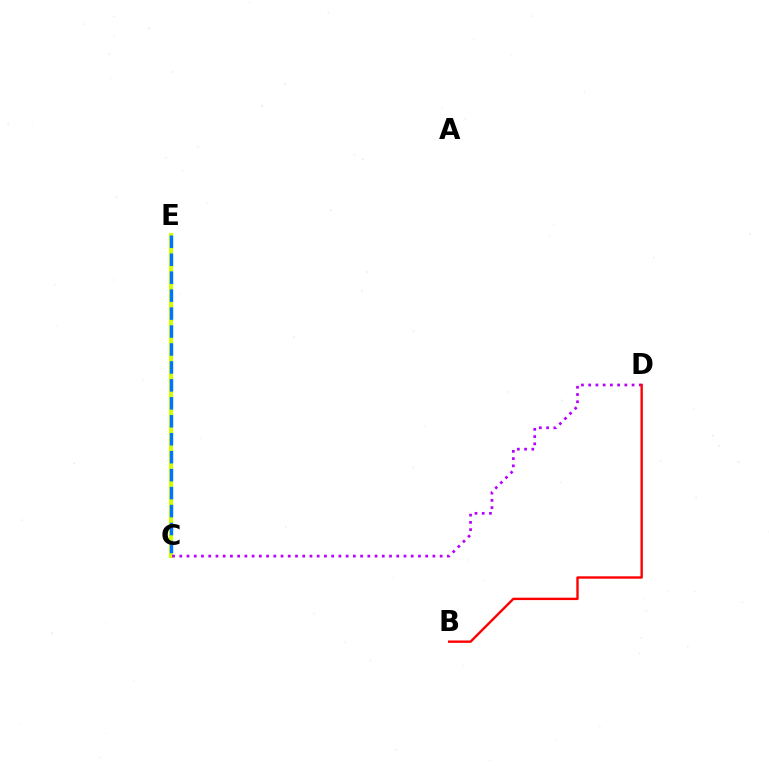{('C', 'E'): [{'color': '#00ff5c', 'line_style': 'dashed', 'thickness': 2.87}, {'color': '#d1ff00', 'line_style': 'solid', 'thickness': 2.94}, {'color': '#0074ff', 'line_style': 'dashed', 'thickness': 2.44}], ('C', 'D'): [{'color': '#b900ff', 'line_style': 'dotted', 'thickness': 1.97}], ('B', 'D'): [{'color': '#ff0000', 'line_style': 'solid', 'thickness': 1.72}]}